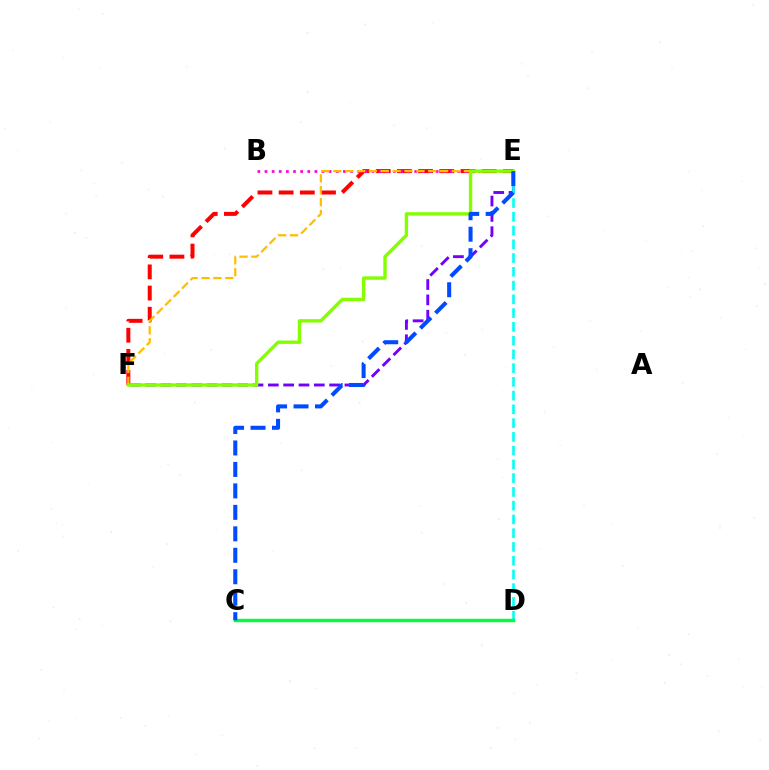{('E', 'F'): [{'color': '#7200ff', 'line_style': 'dashed', 'thickness': 2.08}, {'color': '#ff0000', 'line_style': 'dashed', 'thickness': 2.88}, {'color': '#ffbd00', 'line_style': 'dashed', 'thickness': 1.61}, {'color': '#84ff00', 'line_style': 'solid', 'thickness': 2.45}], ('D', 'E'): [{'color': '#00fff6', 'line_style': 'dashed', 'thickness': 1.87}], ('B', 'E'): [{'color': '#ff00cf', 'line_style': 'dotted', 'thickness': 1.94}], ('C', 'D'): [{'color': '#00ff39', 'line_style': 'solid', 'thickness': 2.45}], ('C', 'E'): [{'color': '#004bff', 'line_style': 'dashed', 'thickness': 2.92}]}